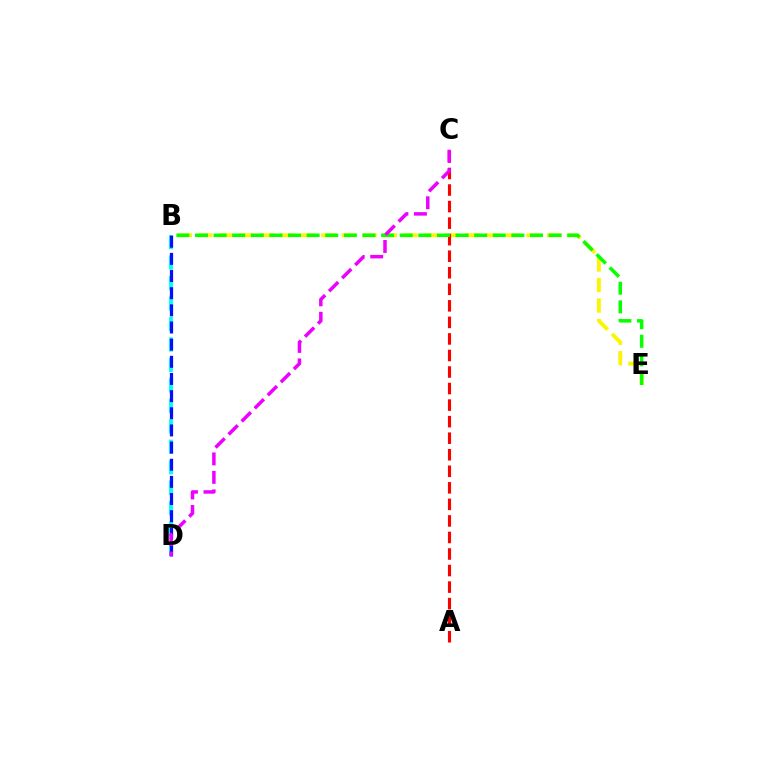{('B', 'E'): [{'color': '#fcf500', 'line_style': 'dashed', 'thickness': 2.79}, {'color': '#08ff00', 'line_style': 'dashed', 'thickness': 2.53}], ('A', 'C'): [{'color': '#ff0000', 'line_style': 'dashed', 'thickness': 2.25}], ('B', 'D'): [{'color': '#00fff6', 'line_style': 'dashed', 'thickness': 2.78}, {'color': '#0010ff', 'line_style': 'dashed', 'thickness': 2.33}], ('C', 'D'): [{'color': '#ee00ff', 'line_style': 'dashed', 'thickness': 2.51}]}